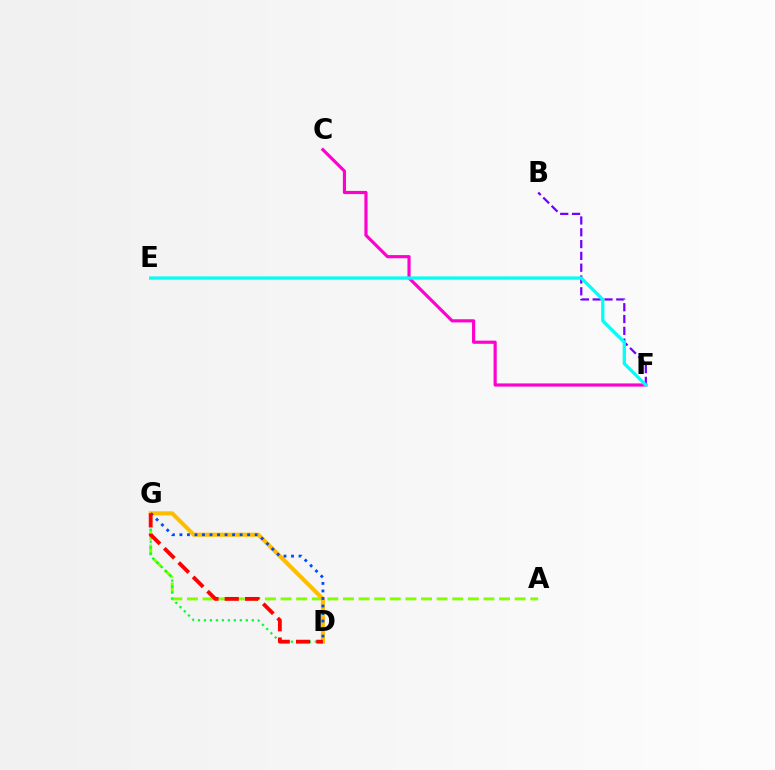{('B', 'F'): [{'color': '#7200ff', 'line_style': 'dashed', 'thickness': 1.6}], ('A', 'G'): [{'color': '#84ff00', 'line_style': 'dashed', 'thickness': 2.12}], ('D', 'G'): [{'color': '#00ff39', 'line_style': 'dotted', 'thickness': 1.63}, {'color': '#ffbd00', 'line_style': 'solid', 'thickness': 2.93}, {'color': '#004bff', 'line_style': 'dotted', 'thickness': 2.04}, {'color': '#ff0000', 'line_style': 'dashed', 'thickness': 2.76}], ('C', 'F'): [{'color': '#ff00cf', 'line_style': 'solid', 'thickness': 2.28}], ('E', 'F'): [{'color': '#00fff6', 'line_style': 'solid', 'thickness': 2.36}]}